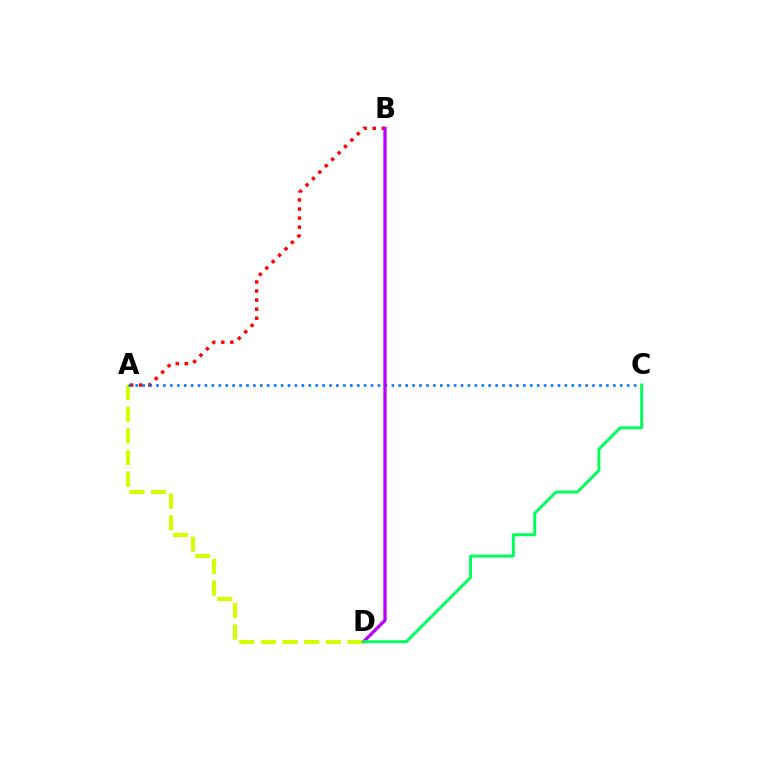{('A', 'D'): [{'color': '#d1ff00', 'line_style': 'dashed', 'thickness': 2.94}], ('A', 'B'): [{'color': '#ff0000', 'line_style': 'dotted', 'thickness': 2.46}], ('A', 'C'): [{'color': '#0074ff', 'line_style': 'dotted', 'thickness': 1.88}], ('B', 'D'): [{'color': '#b900ff', 'line_style': 'solid', 'thickness': 2.36}], ('C', 'D'): [{'color': '#00ff5c', 'line_style': 'solid', 'thickness': 2.12}]}